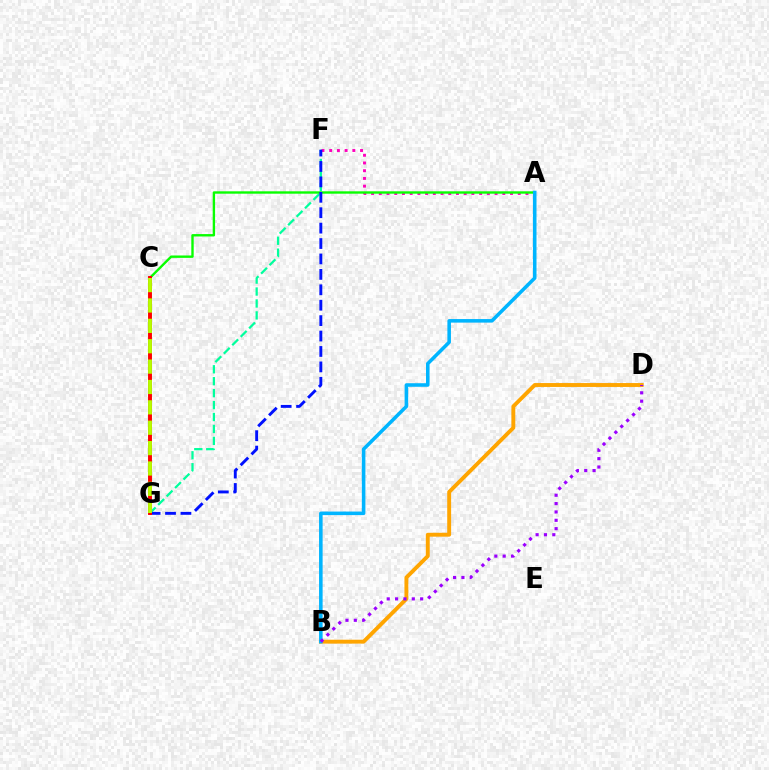{('F', 'G'): [{'color': '#00ff9d', 'line_style': 'dashed', 'thickness': 1.62}, {'color': '#0010ff', 'line_style': 'dashed', 'thickness': 2.09}], ('A', 'F'): [{'color': '#ff00bd', 'line_style': 'dotted', 'thickness': 2.1}], ('A', 'C'): [{'color': '#08ff00', 'line_style': 'solid', 'thickness': 1.72}], ('B', 'D'): [{'color': '#ffa500', 'line_style': 'solid', 'thickness': 2.81}, {'color': '#9b00ff', 'line_style': 'dotted', 'thickness': 2.27}], ('C', 'G'): [{'color': '#ff0000', 'line_style': 'solid', 'thickness': 2.82}, {'color': '#b3ff00', 'line_style': 'dashed', 'thickness': 2.77}], ('A', 'B'): [{'color': '#00b5ff', 'line_style': 'solid', 'thickness': 2.56}]}